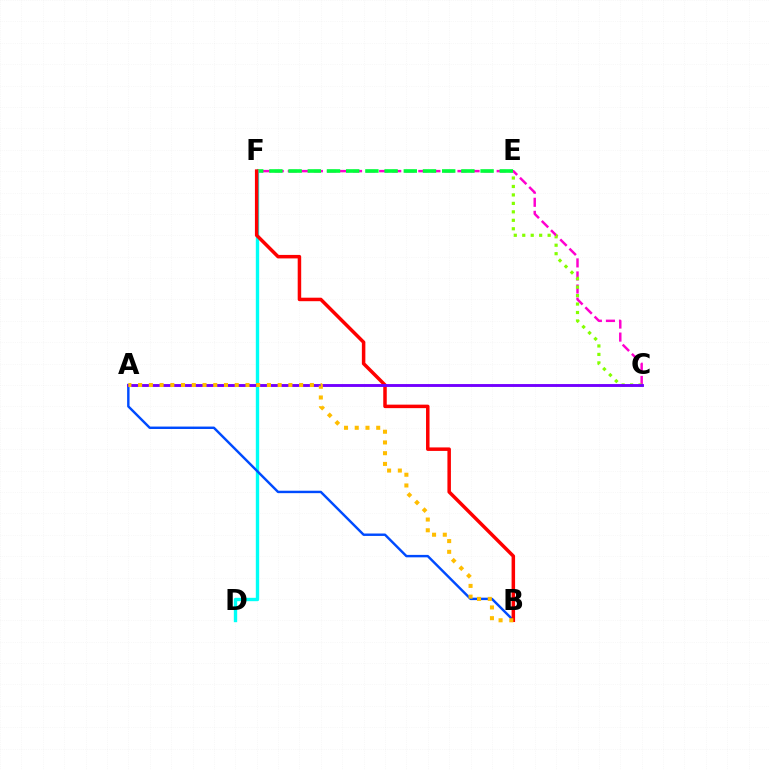{('C', 'F'): [{'color': '#ff00cf', 'line_style': 'dashed', 'thickness': 1.77}], ('E', 'F'): [{'color': '#00ff39', 'line_style': 'dashed', 'thickness': 2.61}], ('C', 'E'): [{'color': '#84ff00', 'line_style': 'dotted', 'thickness': 2.3}], ('D', 'F'): [{'color': '#00fff6', 'line_style': 'solid', 'thickness': 2.43}], ('A', 'B'): [{'color': '#004bff', 'line_style': 'solid', 'thickness': 1.75}, {'color': '#ffbd00', 'line_style': 'dotted', 'thickness': 2.92}], ('B', 'F'): [{'color': '#ff0000', 'line_style': 'solid', 'thickness': 2.52}], ('A', 'C'): [{'color': '#7200ff', 'line_style': 'solid', 'thickness': 2.07}]}